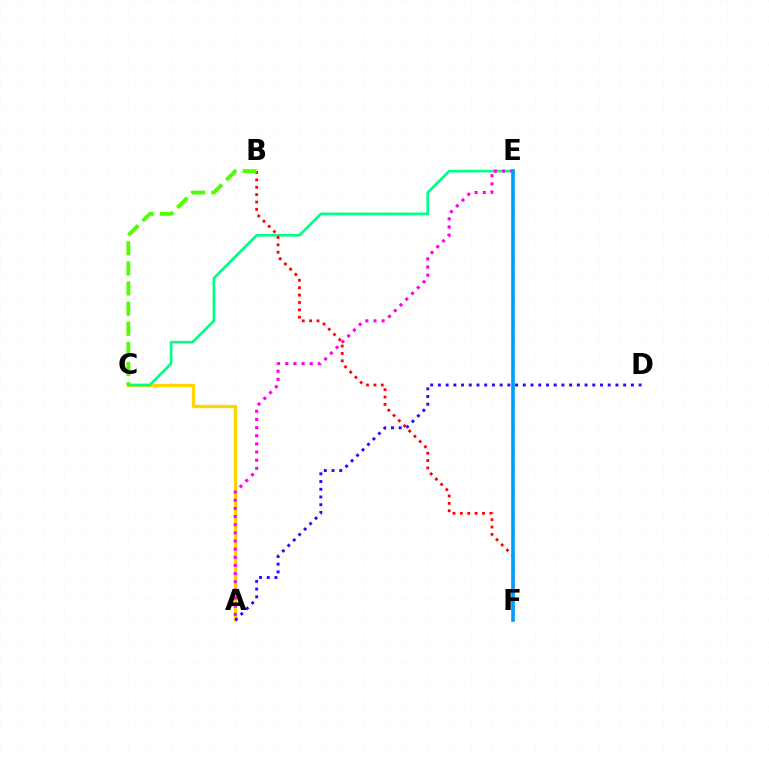{('A', 'C'): [{'color': '#ffd500', 'line_style': 'solid', 'thickness': 2.38}], ('C', 'E'): [{'color': '#00ff86', 'line_style': 'solid', 'thickness': 1.94}], ('B', 'F'): [{'color': '#ff0000', 'line_style': 'dotted', 'thickness': 2.01}], ('A', 'E'): [{'color': '#ff00ed', 'line_style': 'dotted', 'thickness': 2.21}], ('B', 'C'): [{'color': '#4fff00', 'line_style': 'dashed', 'thickness': 2.73}], ('E', 'F'): [{'color': '#009eff', 'line_style': 'solid', 'thickness': 2.63}], ('A', 'D'): [{'color': '#3700ff', 'line_style': 'dotted', 'thickness': 2.1}]}